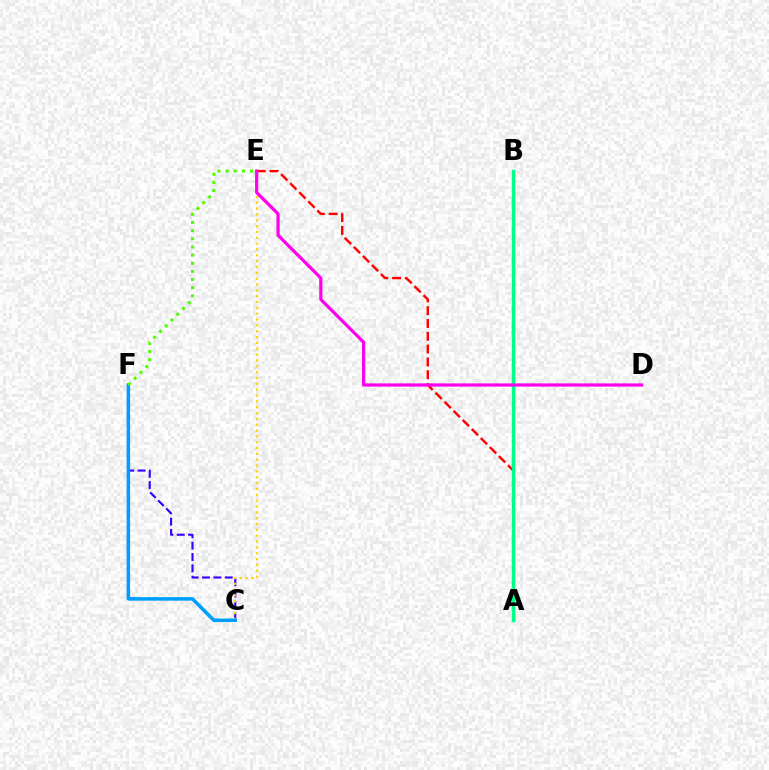{('C', 'F'): [{'color': '#3700ff', 'line_style': 'dashed', 'thickness': 1.54}, {'color': '#009eff', 'line_style': 'solid', 'thickness': 2.54}], ('C', 'E'): [{'color': '#ffd500', 'line_style': 'dotted', 'thickness': 1.59}], ('A', 'E'): [{'color': '#ff0000', 'line_style': 'dashed', 'thickness': 1.74}], ('A', 'B'): [{'color': '#00ff86', 'line_style': 'solid', 'thickness': 2.48}], ('E', 'F'): [{'color': '#4fff00', 'line_style': 'dotted', 'thickness': 2.22}], ('D', 'E'): [{'color': '#ff00ed', 'line_style': 'solid', 'thickness': 2.31}]}